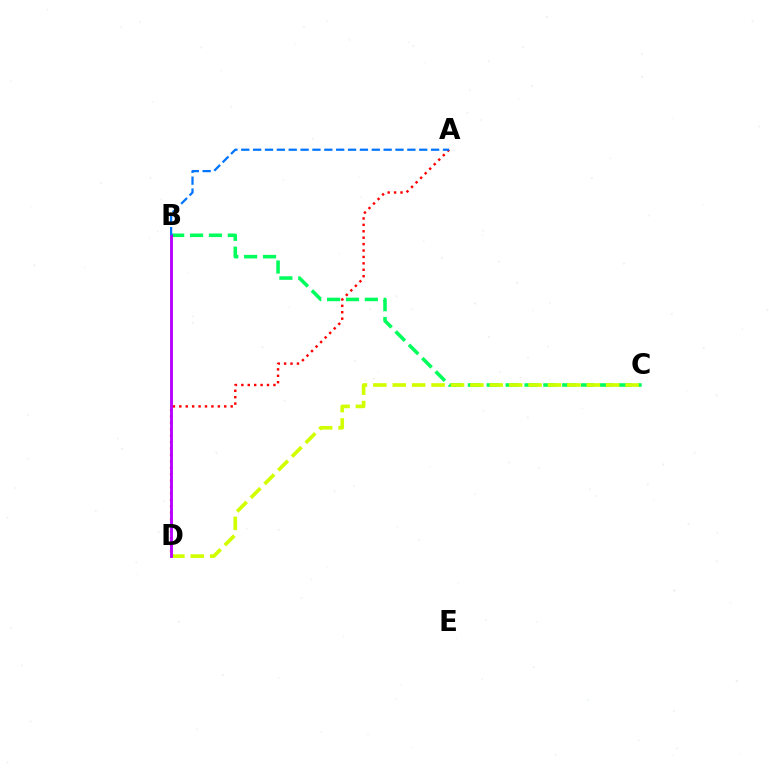{('B', 'C'): [{'color': '#00ff5c', 'line_style': 'dashed', 'thickness': 2.56}], ('A', 'D'): [{'color': '#ff0000', 'line_style': 'dotted', 'thickness': 1.74}], ('C', 'D'): [{'color': '#d1ff00', 'line_style': 'dashed', 'thickness': 2.64}], ('B', 'D'): [{'color': '#b900ff', 'line_style': 'solid', 'thickness': 2.07}], ('A', 'B'): [{'color': '#0074ff', 'line_style': 'dashed', 'thickness': 1.61}]}